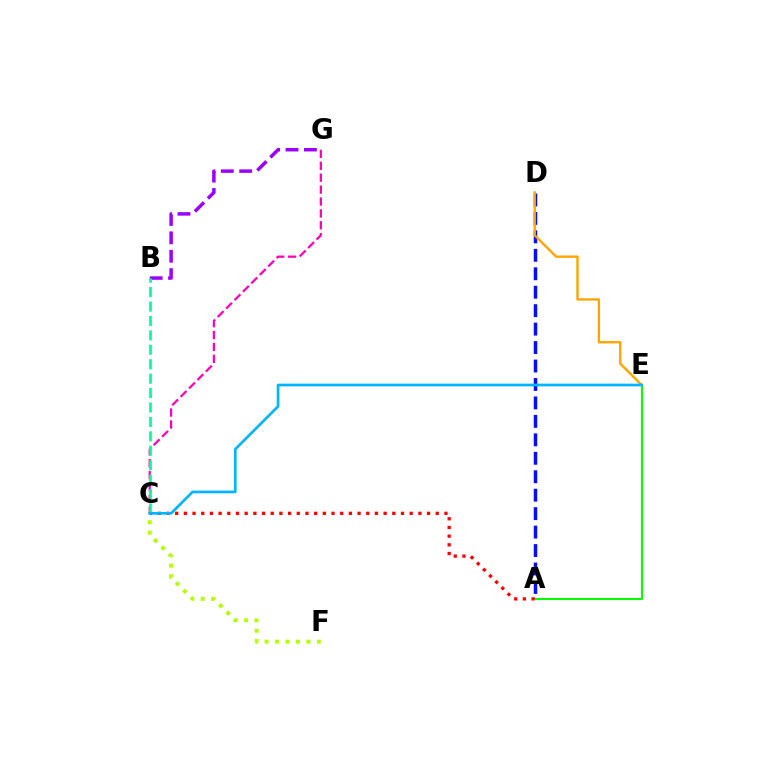{('C', 'F'): [{'color': '#b3ff00', 'line_style': 'dotted', 'thickness': 2.84}], ('A', 'D'): [{'color': '#0010ff', 'line_style': 'dashed', 'thickness': 2.51}], ('D', 'E'): [{'color': '#ffa500', 'line_style': 'solid', 'thickness': 1.72}], ('A', 'E'): [{'color': '#08ff00', 'line_style': 'solid', 'thickness': 1.51}], ('B', 'G'): [{'color': '#9b00ff', 'line_style': 'dashed', 'thickness': 2.5}], ('A', 'C'): [{'color': '#ff0000', 'line_style': 'dotted', 'thickness': 2.36}], ('C', 'G'): [{'color': '#ff00bd', 'line_style': 'dashed', 'thickness': 1.62}], ('B', 'C'): [{'color': '#00ff9d', 'line_style': 'dashed', 'thickness': 1.96}], ('C', 'E'): [{'color': '#00b5ff', 'line_style': 'solid', 'thickness': 1.94}]}